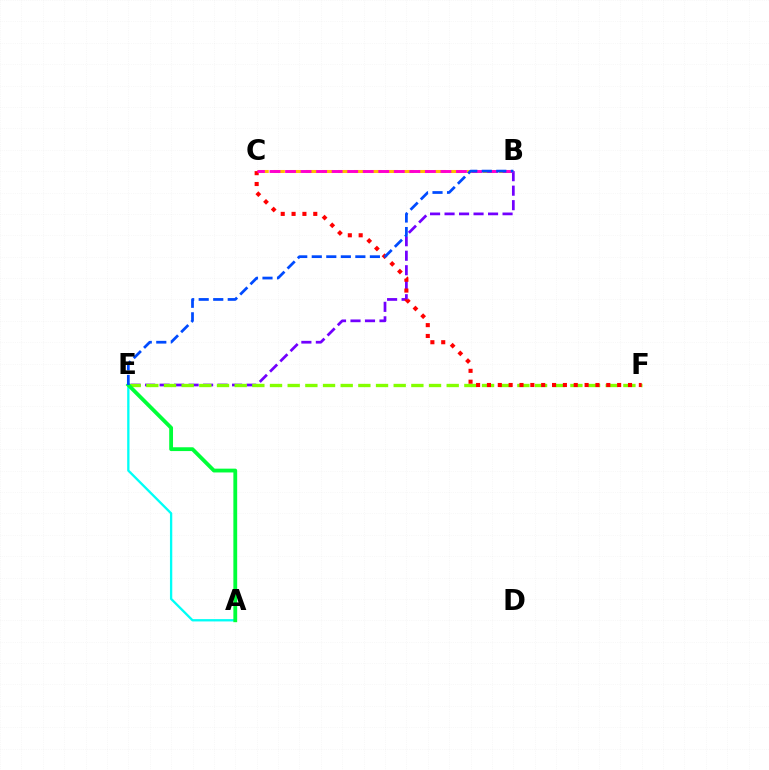{('A', 'E'): [{'color': '#00fff6', 'line_style': 'solid', 'thickness': 1.67}, {'color': '#00ff39', 'line_style': 'solid', 'thickness': 2.74}], ('B', 'C'): [{'color': '#ffbd00', 'line_style': 'dashed', 'thickness': 2.19}, {'color': '#ff00cf', 'line_style': 'dashed', 'thickness': 2.11}], ('B', 'E'): [{'color': '#7200ff', 'line_style': 'dashed', 'thickness': 1.97}, {'color': '#004bff', 'line_style': 'dashed', 'thickness': 1.97}], ('E', 'F'): [{'color': '#84ff00', 'line_style': 'dashed', 'thickness': 2.4}], ('C', 'F'): [{'color': '#ff0000', 'line_style': 'dotted', 'thickness': 2.95}]}